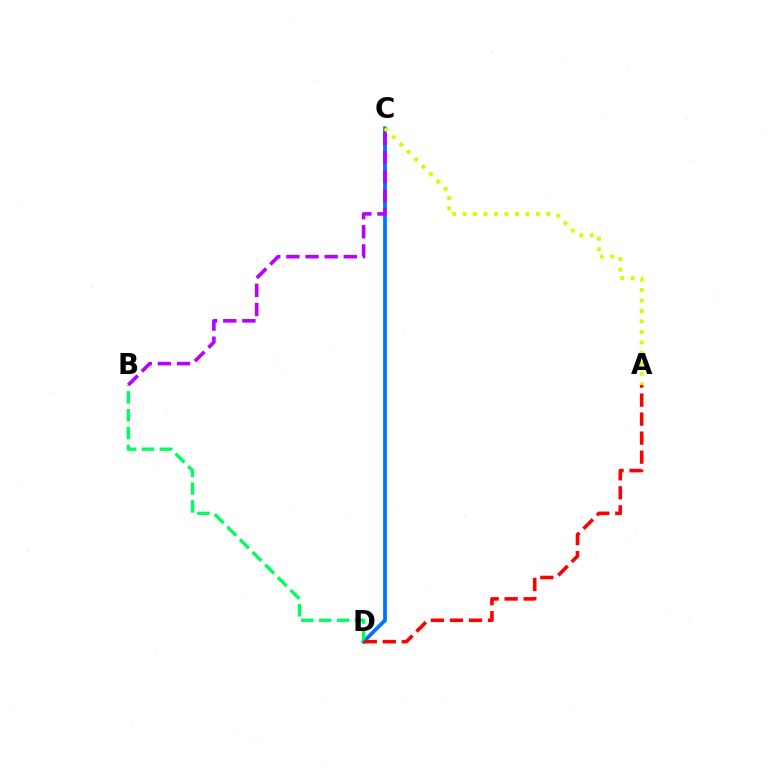{('C', 'D'): [{'color': '#0074ff', 'line_style': 'solid', 'thickness': 2.73}], ('B', 'D'): [{'color': '#00ff5c', 'line_style': 'dashed', 'thickness': 2.43}], ('B', 'C'): [{'color': '#b900ff', 'line_style': 'dashed', 'thickness': 2.6}], ('A', 'C'): [{'color': '#d1ff00', 'line_style': 'dotted', 'thickness': 2.84}], ('A', 'D'): [{'color': '#ff0000', 'line_style': 'dashed', 'thickness': 2.58}]}